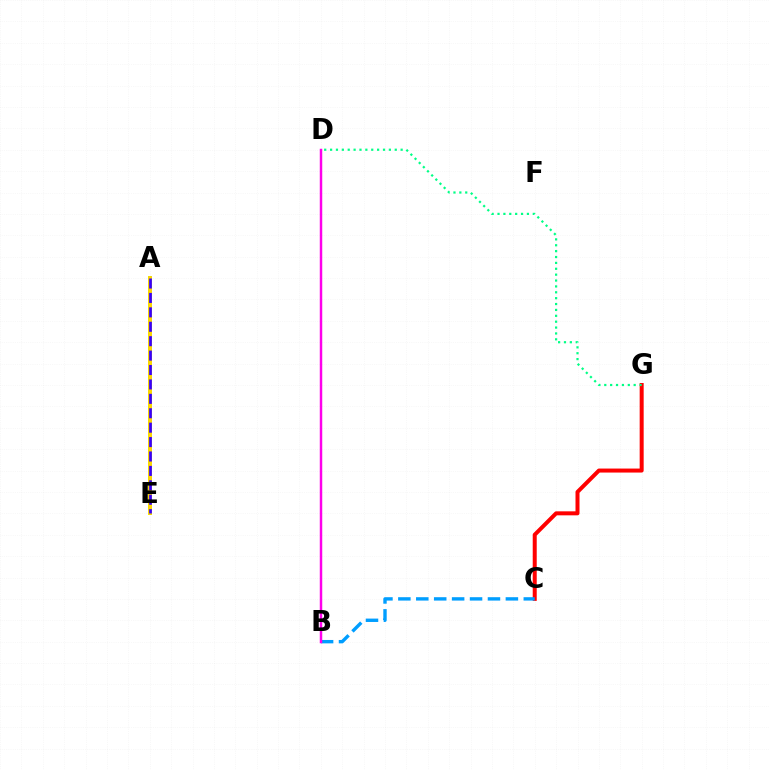{('C', 'G'): [{'color': '#ff0000', 'line_style': 'solid', 'thickness': 2.88}], ('A', 'E'): [{'color': '#4fff00', 'line_style': 'solid', 'thickness': 2.6}, {'color': '#ffd500', 'line_style': 'solid', 'thickness': 2.79}, {'color': '#3700ff', 'line_style': 'dashed', 'thickness': 1.96}], ('B', 'C'): [{'color': '#009eff', 'line_style': 'dashed', 'thickness': 2.43}], ('D', 'G'): [{'color': '#00ff86', 'line_style': 'dotted', 'thickness': 1.6}], ('B', 'D'): [{'color': '#ff00ed', 'line_style': 'solid', 'thickness': 1.77}]}